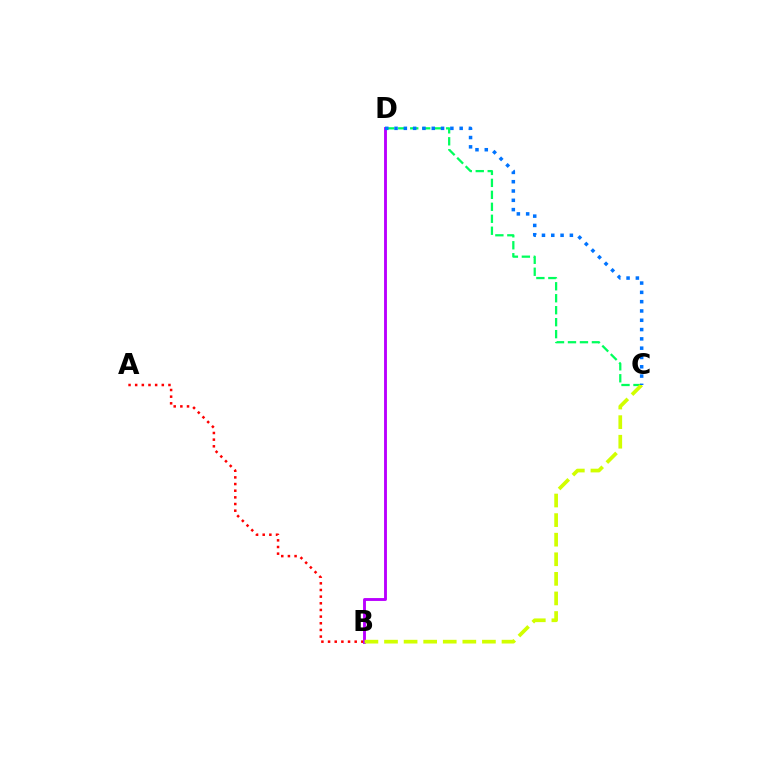{('A', 'B'): [{'color': '#ff0000', 'line_style': 'dotted', 'thickness': 1.81}], ('C', 'D'): [{'color': '#00ff5c', 'line_style': 'dashed', 'thickness': 1.63}, {'color': '#0074ff', 'line_style': 'dotted', 'thickness': 2.53}], ('B', 'D'): [{'color': '#b900ff', 'line_style': 'solid', 'thickness': 2.08}], ('B', 'C'): [{'color': '#d1ff00', 'line_style': 'dashed', 'thickness': 2.66}]}